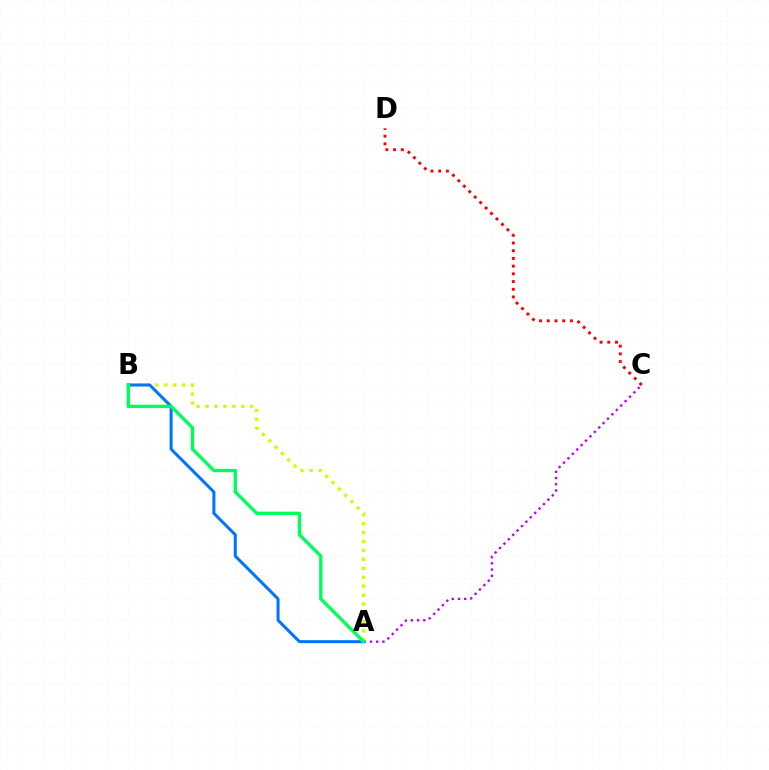{('A', 'C'): [{'color': '#b900ff', 'line_style': 'dotted', 'thickness': 1.69}], ('A', 'B'): [{'color': '#d1ff00', 'line_style': 'dotted', 'thickness': 2.43}, {'color': '#0074ff', 'line_style': 'solid', 'thickness': 2.16}, {'color': '#00ff5c', 'line_style': 'solid', 'thickness': 2.41}], ('C', 'D'): [{'color': '#ff0000', 'line_style': 'dotted', 'thickness': 2.09}]}